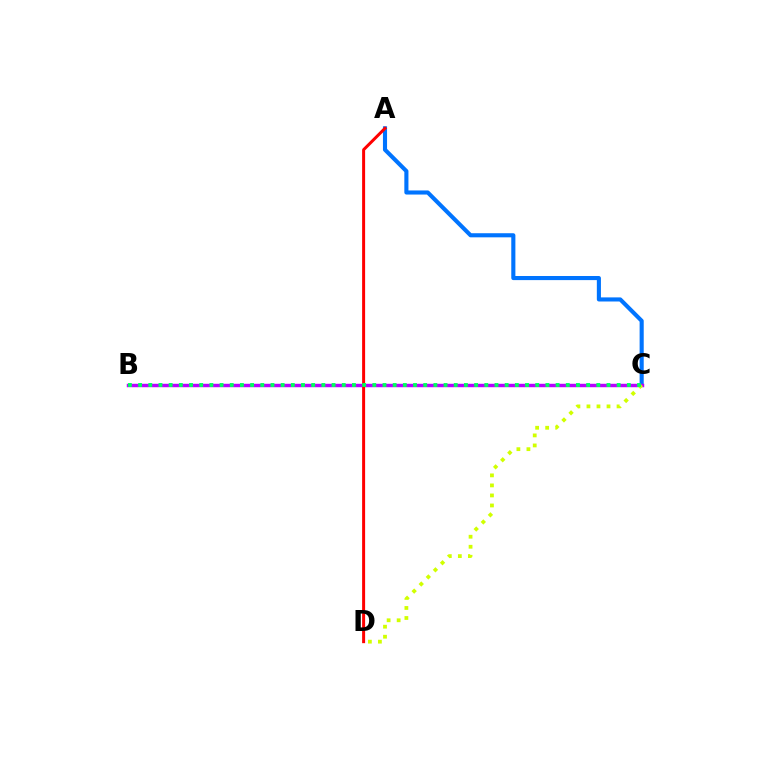{('A', 'C'): [{'color': '#0074ff', 'line_style': 'solid', 'thickness': 2.95}], ('B', 'C'): [{'color': '#b900ff', 'line_style': 'solid', 'thickness': 2.48}, {'color': '#00ff5c', 'line_style': 'dotted', 'thickness': 2.77}], ('A', 'D'): [{'color': '#ff0000', 'line_style': 'solid', 'thickness': 2.16}], ('C', 'D'): [{'color': '#d1ff00', 'line_style': 'dotted', 'thickness': 2.73}]}